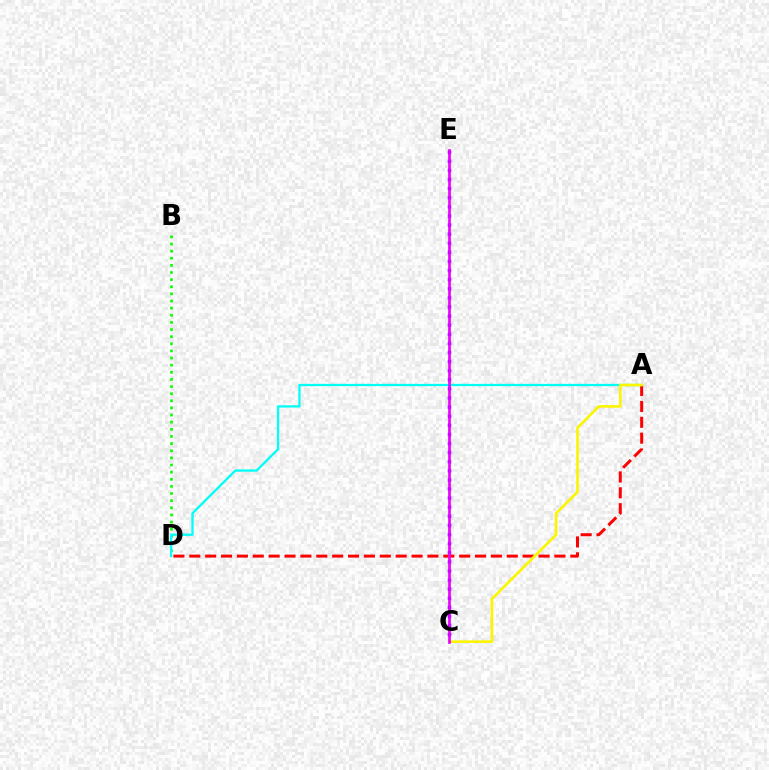{('B', 'D'): [{'color': '#08ff00', 'line_style': 'dotted', 'thickness': 1.94}], ('C', 'E'): [{'color': '#0010ff', 'line_style': 'dotted', 'thickness': 2.47}, {'color': '#ee00ff', 'line_style': 'solid', 'thickness': 1.94}], ('A', 'D'): [{'color': '#ff0000', 'line_style': 'dashed', 'thickness': 2.16}, {'color': '#00fff6', 'line_style': 'solid', 'thickness': 1.65}], ('A', 'C'): [{'color': '#fcf500', 'line_style': 'solid', 'thickness': 1.9}]}